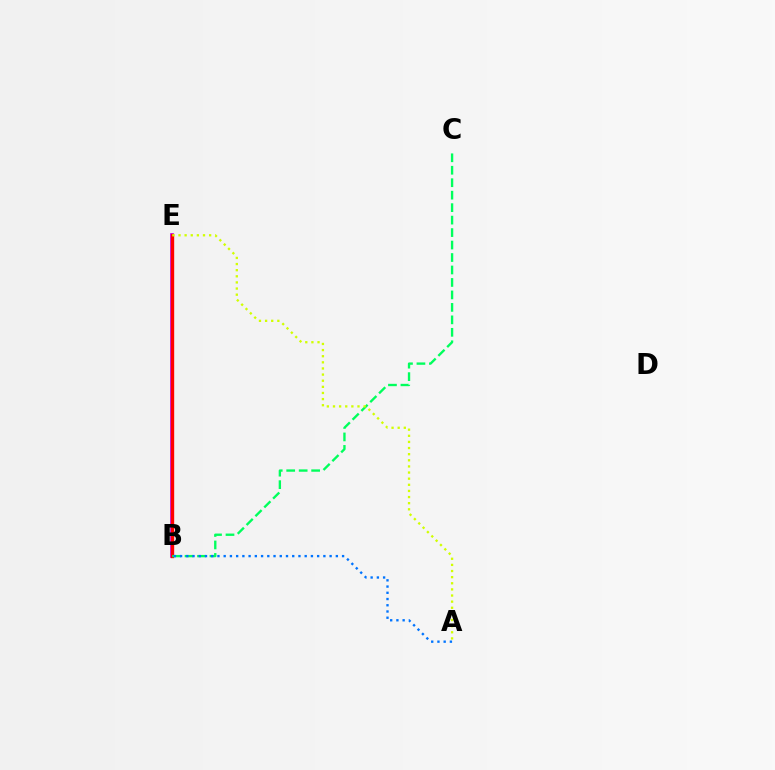{('B', 'E'): [{'color': '#b900ff', 'line_style': 'solid', 'thickness': 2.62}, {'color': '#ff0000', 'line_style': 'solid', 'thickness': 2.42}], ('B', 'C'): [{'color': '#00ff5c', 'line_style': 'dashed', 'thickness': 1.69}], ('A', 'B'): [{'color': '#0074ff', 'line_style': 'dotted', 'thickness': 1.69}], ('A', 'E'): [{'color': '#d1ff00', 'line_style': 'dotted', 'thickness': 1.66}]}